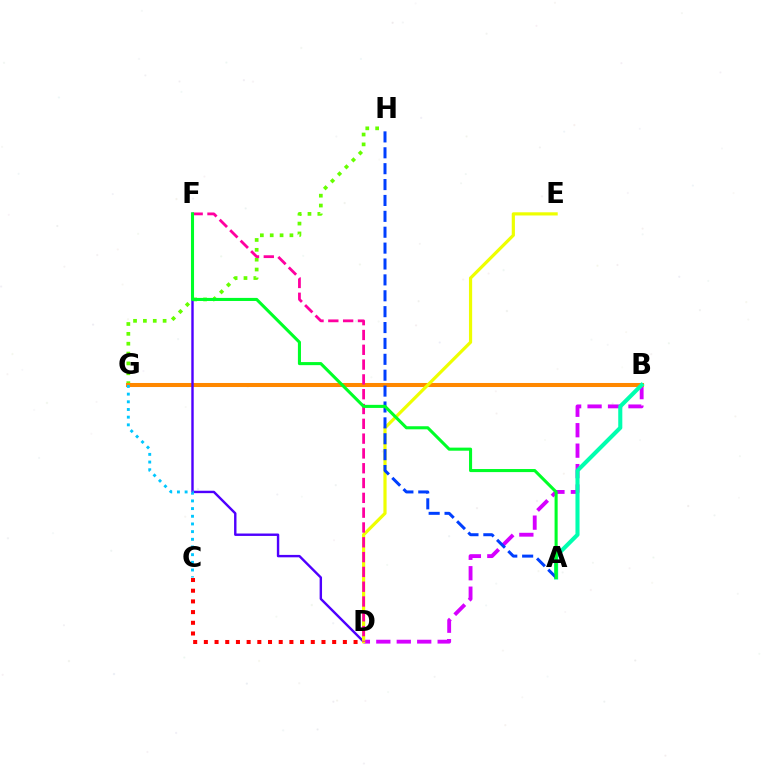{('B', 'D'): [{'color': '#d600ff', 'line_style': 'dashed', 'thickness': 2.78}], ('G', 'H'): [{'color': '#66ff00', 'line_style': 'dotted', 'thickness': 2.68}], ('B', 'G'): [{'color': '#ff8800', 'line_style': 'solid', 'thickness': 2.91}], ('D', 'F'): [{'color': '#4f00ff', 'line_style': 'solid', 'thickness': 1.74}, {'color': '#ff00a0', 'line_style': 'dashed', 'thickness': 2.01}], ('D', 'E'): [{'color': '#eeff00', 'line_style': 'solid', 'thickness': 2.3}], ('A', 'B'): [{'color': '#00ffaf', 'line_style': 'solid', 'thickness': 2.94}], ('C', 'D'): [{'color': '#ff0000', 'line_style': 'dotted', 'thickness': 2.91}], ('A', 'H'): [{'color': '#003fff', 'line_style': 'dashed', 'thickness': 2.16}], ('C', 'G'): [{'color': '#00c7ff', 'line_style': 'dotted', 'thickness': 2.09}], ('A', 'F'): [{'color': '#00ff27', 'line_style': 'solid', 'thickness': 2.21}]}